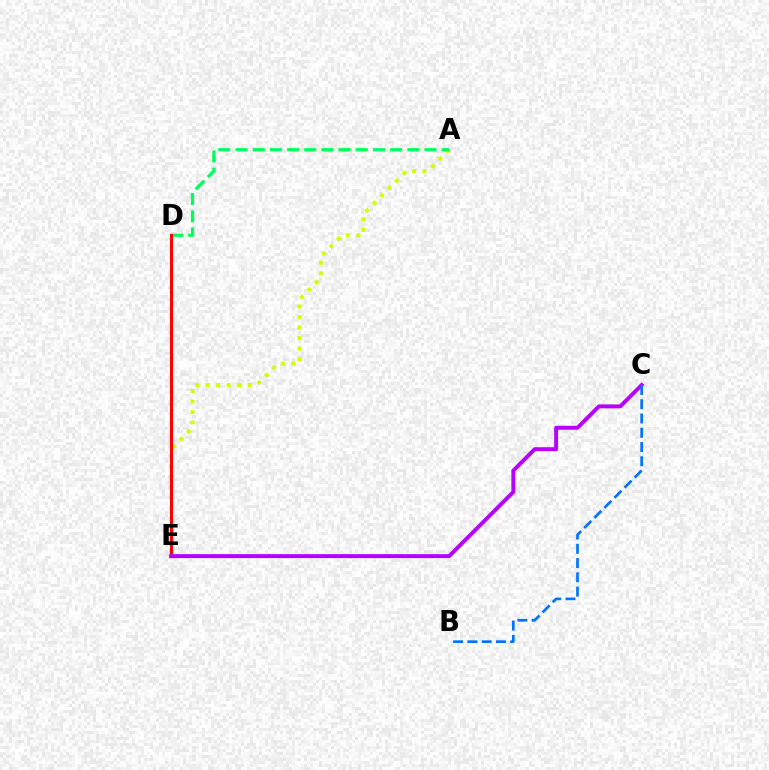{('A', 'E'): [{'color': '#d1ff00', 'line_style': 'dotted', 'thickness': 2.86}], ('A', 'D'): [{'color': '#00ff5c', 'line_style': 'dashed', 'thickness': 2.33}], ('D', 'E'): [{'color': '#ff0000', 'line_style': 'solid', 'thickness': 2.22}], ('C', 'E'): [{'color': '#b900ff', 'line_style': 'solid', 'thickness': 2.83}], ('B', 'C'): [{'color': '#0074ff', 'line_style': 'dashed', 'thickness': 1.94}]}